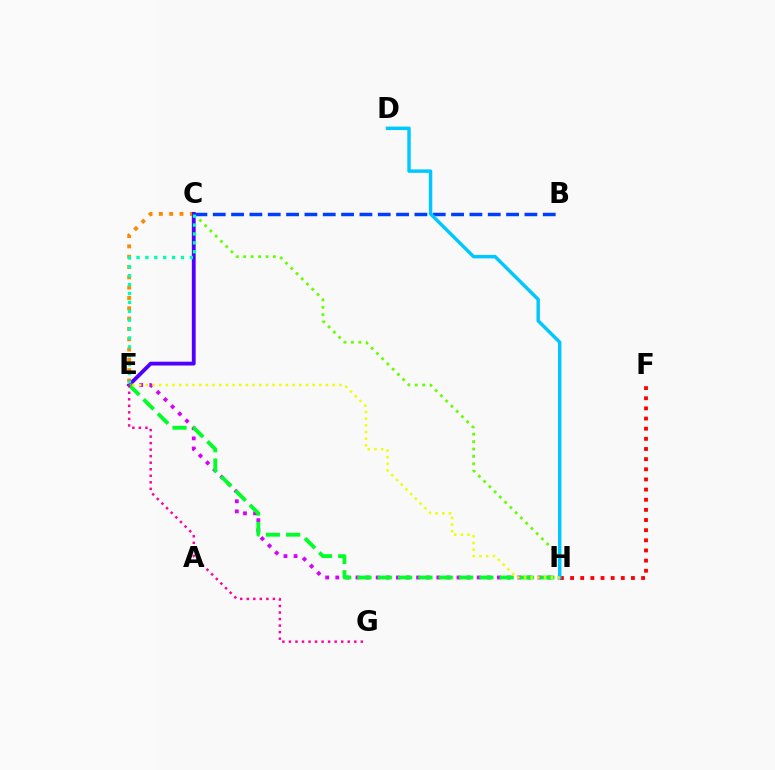{('C', 'H'): [{'color': '#66ff00', 'line_style': 'dotted', 'thickness': 2.01}], ('B', 'C'): [{'color': '#003fff', 'line_style': 'dashed', 'thickness': 2.49}], ('C', 'E'): [{'color': '#ff8800', 'line_style': 'dotted', 'thickness': 2.8}, {'color': '#4f00ff', 'line_style': 'solid', 'thickness': 2.75}, {'color': '#00ffaf', 'line_style': 'dotted', 'thickness': 2.42}], ('F', 'H'): [{'color': '#ff0000', 'line_style': 'dotted', 'thickness': 2.76}], ('E', 'H'): [{'color': '#d600ff', 'line_style': 'dotted', 'thickness': 2.74}, {'color': '#00ff27', 'line_style': 'dashed', 'thickness': 2.76}, {'color': '#eeff00', 'line_style': 'dotted', 'thickness': 1.81}], ('E', 'G'): [{'color': '#ff00a0', 'line_style': 'dotted', 'thickness': 1.78}], ('D', 'H'): [{'color': '#00c7ff', 'line_style': 'solid', 'thickness': 2.48}]}